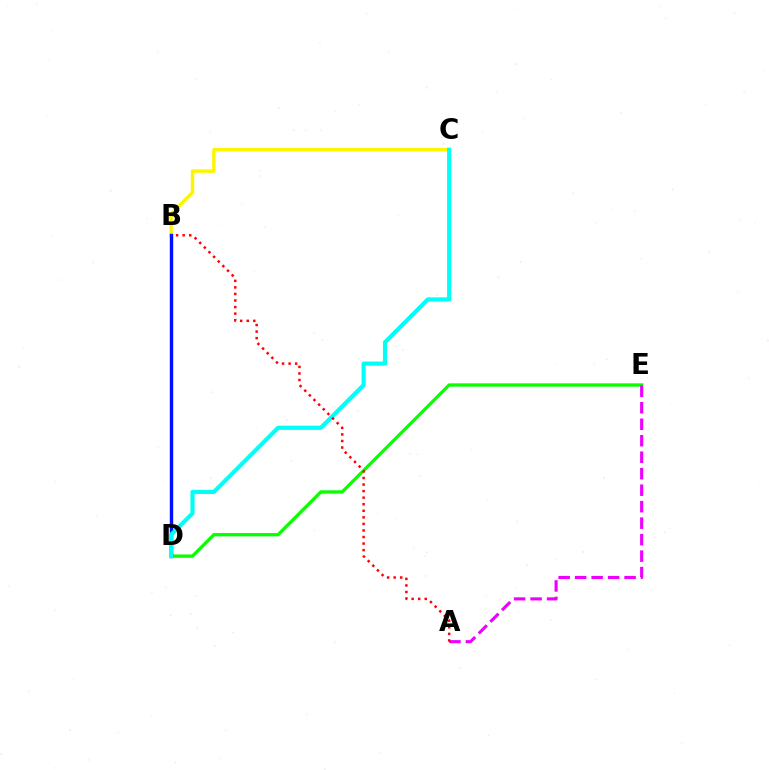{('D', 'E'): [{'color': '#08ff00', 'line_style': 'solid', 'thickness': 2.38}], ('B', 'C'): [{'color': '#fcf500', 'line_style': 'solid', 'thickness': 2.48}], ('B', 'D'): [{'color': '#0010ff', 'line_style': 'solid', 'thickness': 2.45}], ('A', 'E'): [{'color': '#ee00ff', 'line_style': 'dashed', 'thickness': 2.24}], ('C', 'D'): [{'color': '#00fff6', 'line_style': 'solid', 'thickness': 3.0}], ('A', 'B'): [{'color': '#ff0000', 'line_style': 'dotted', 'thickness': 1.78}]}